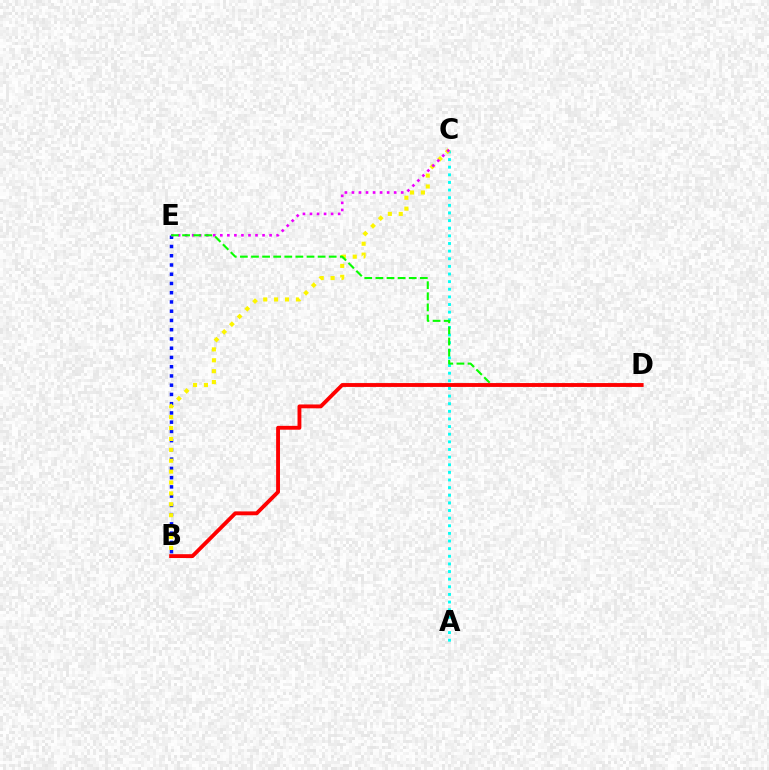{('A', 'C'): [{'color': '#00fff6', 'line_style': 'dotted', 'thickness': 2.07}], ('B', 'E'): [{'color': '#0010ff', 'line_style': 'dotted', 'thickness': 2.51}], ('B', 'C'): [{'color': '#fcf500', 'line_style': 'dotted', 'thickness': 2.96}], ('C', 'E'): [{'color': '#ee00ff', 'line_style': 'dotted', 'thickness': 1.91}], ('D', 'E'): [{'color': '#08ff00', 'line_style': 'dashed', 'thickness': 1.51}], ('B', 'D'): [{'color': '#ff0000', 'line_style': 'solid', 'thickness': 2.78}]}